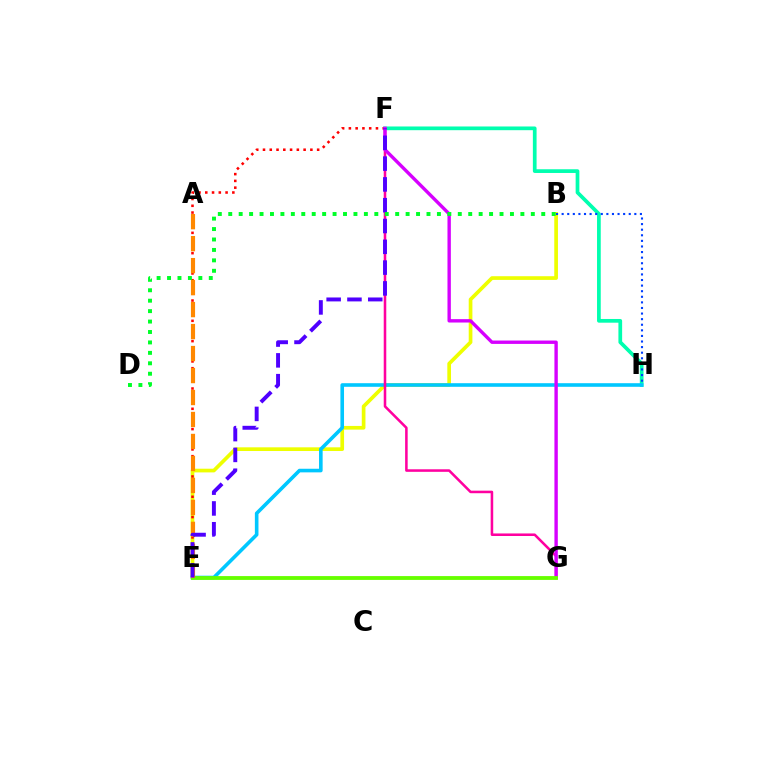{('F', 'H'): [{'color': '#00ffaf', 'line_style': 'solid', 'thickness': 2.68}], ('B', 'E'): [{'color': '#eeff00', 'line_style': 'solid', 'thickness': 2.66}], ('E', 'F'): [{'color': '#ff0000', 'line_style': 'dotted', 'thickness': 1.84}, {'color': '#4f00ff', 'line_style': 'dashed', 'thickness': 2.83}], ('E', 'H'): [{'color': '#00c7ff', 'line_style': 'solid', 'thickness': 2.6}], ('F', 'G'): [{'color': '#ff00a0', 'line_style': 'solid', 'thickness': 1.83}, {'color': '#d600ff', 'line_style': 'solid', 'thickness': 2.43}], ('E', 'G'): [{'color': '#66ff00', 'line_style': 'solid', 'thickness': 2.75}], ('A', 'E'): [{'color': '#ff8800', 'line_style': 'dashed', 'thickness': 2.99}], ('B', 'H'): [{'color': '#003fff', 'line_style': 'dotted', 'thickness': 1.52}], ('B', 'D'): [{'color': '#00ff27', 'line_style': 'dotted', 'thickness': 2.83}]}